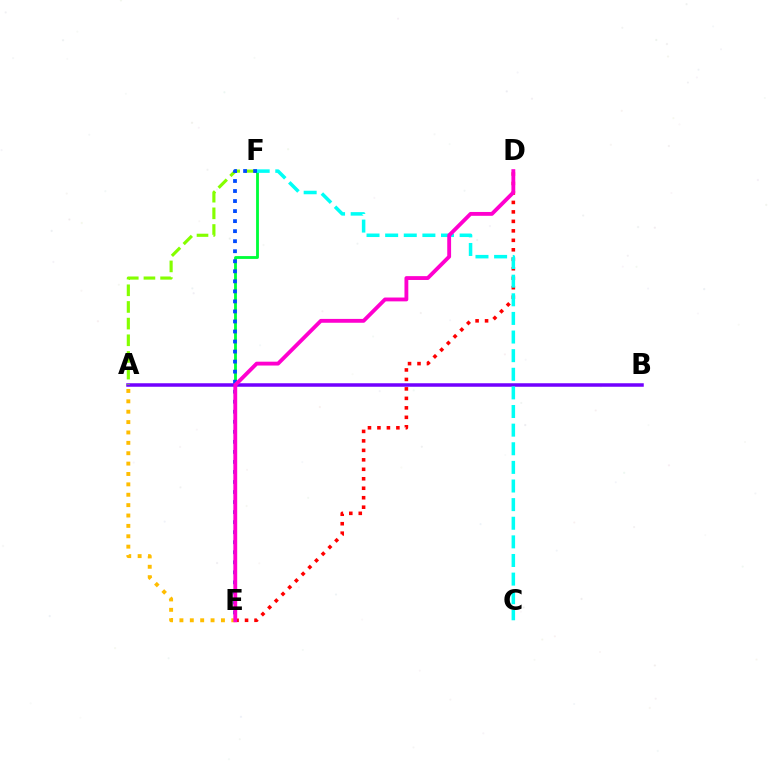{('A', 'E'): [{'color': '#ffbd00', 'line_style': 'dotted', 'thickness': 2.82}], ('A', 'B'): [{'color': '#7200ff', 'line_style': 'solid', 'thickness': 2.53}], ('D', 'E'): [{'color': '#ff0000', 'line_style': 'dotted', 'thickness': 2.57}, {'color': '#ff00cf', 'line_style': 'solid', 'thickness': 2.77}], ('E', 'F'): [{'color': '#00ff39', 'line_style': 'solid', 'thickness': 2.04}, {'color': '#004bff', 'line_style': 'dotted', 'thickness': 2.73}], ('A', 'F'): [{'color': '#84ff00', 'line_style': 'dashed', 'thickness': 2.26}], ('C', 'F'): [{'color': '#00fff6', 'line_style': 'dashed', 'thickness': 2.53}]}